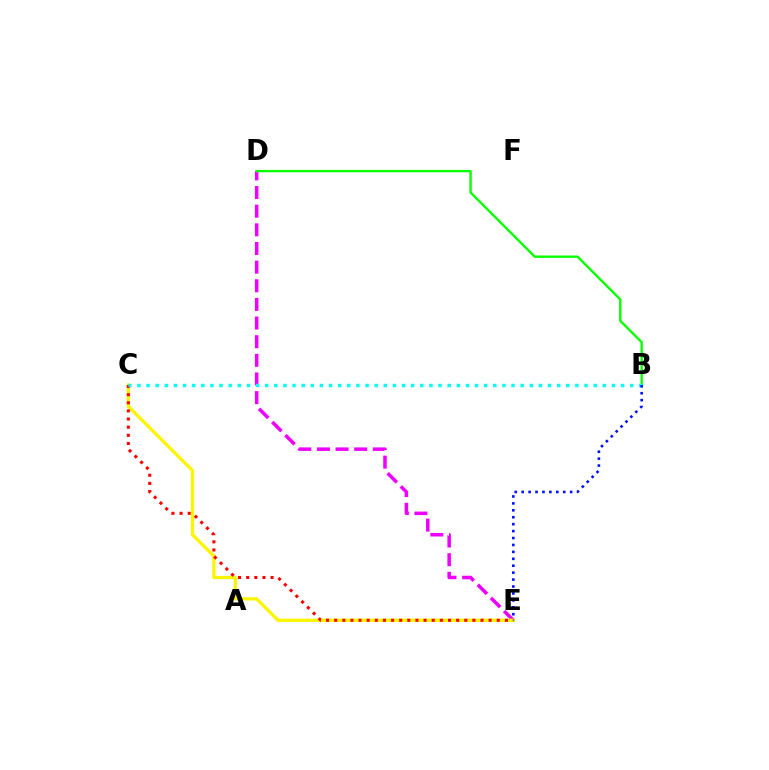{('D', 'E'): [{'color': '#ee00ff', 'line_style': 'dashed', 'thickness': 2.53}], ('C', 'E'): [{'color': '#fcf500', 'line_style': 'solid', 'thickness': 2.35}, {'color': '#ff0000', 'line_style': 'dotted', 'thickness': 2.21}], ('B', 'D'): [{'color': '#08ff00', 'line_style': 'solid', 'thickness': 1.7}], ('B', 'C'): [{'color': '#00fff6', 'line_style': 'dotted', 'thickness': 2.48}], ('B', 'E'): [{'color': '#0010ff', 'line_style': 'dotted', 'thickness': 1.88}]}